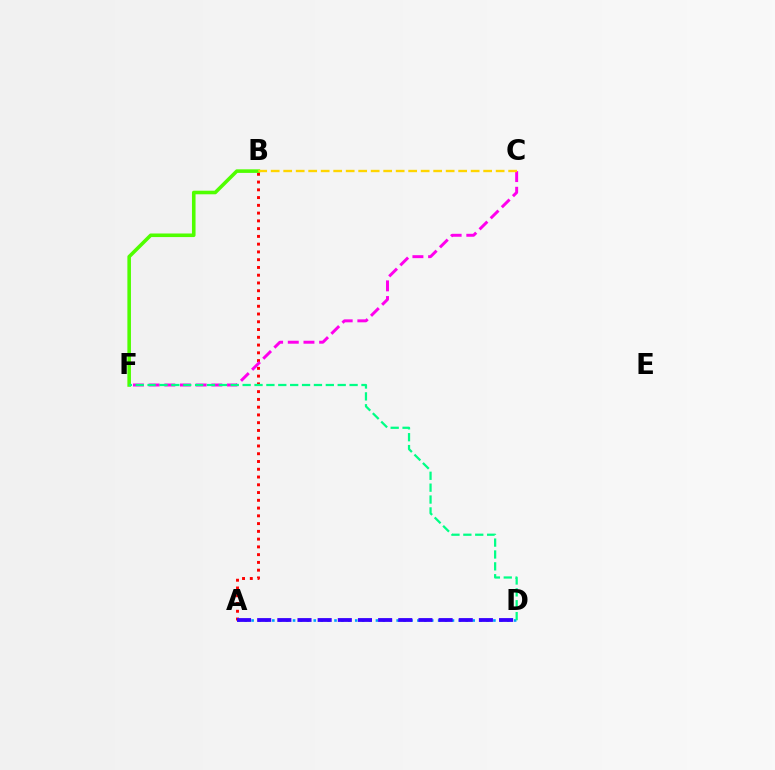{('A', 'B'): [{'color': '#ff0000', 'line_style': 'dotted', 'thickness': 2.11}], ('B', 'F'): [{'color': '#4fff00', 'line_style': 'solid', 'thickness': 2.57}], ('A', 'D'): [{'color': '#009eff', 'line_style': 'dotted', 'thickness': 1.88}, {'color': '#3700ff', 'line_style': 'dashed', 'thickness': 2.74}], ('C', 'F'): [{'color': '#ff00ed', 'line_style': 'dashed', 'thickness': 2.13}], ('D', 'F'): [{'color': '#00ff86', 'line_style': 'dashed', 'thickness': 1.61}], ('B', 'C'): [{'color': '#ffd500', 'line_style': 'dashed', 'thickness': 1.7}]}